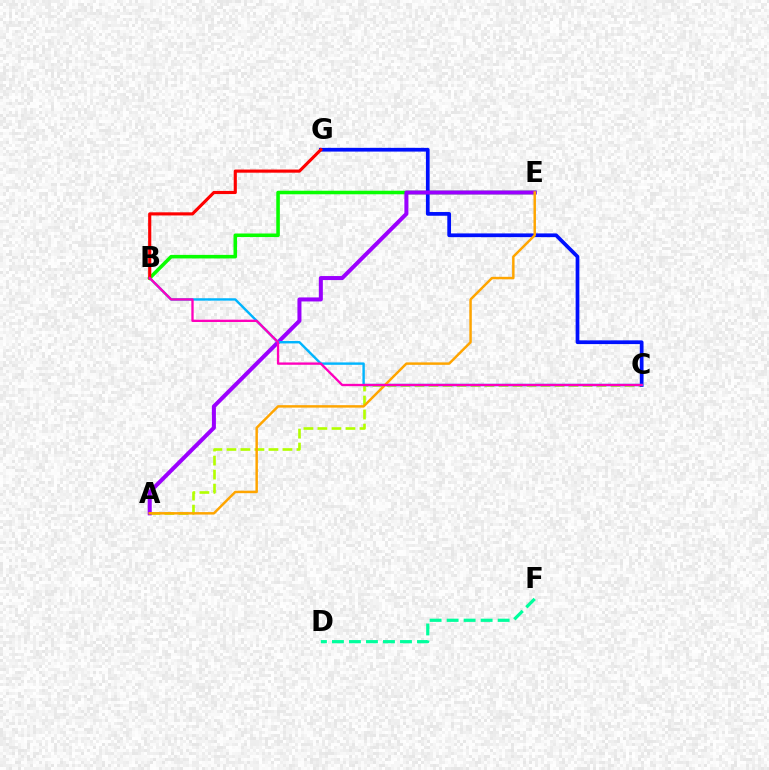{('B', 'E'): [{'color': '#08ff00', 'line_style': 'solid', 'thickness': 2.56}], ('D', 'F'): [{'color': '#00ff9d', 'line_style': 'dashed', 'thickness': 2.31}], ('A', 'C'): [{'color': '#b3ff00', 'line_style': 'dashed', 'thickness': 1.9}], ('C', 'G'): [{'color': '#0010ff', 'line_style': 'solid', 'thickness': 2.68}], ('A', 'E'): [{'color': '#9b00ff', 'line_style': 'solid', 'thickness': 2.89}, {'color': '#ffa500', 'line_style': 'solid', 'thickness': 1.78}], ('B', 'C'): [{'color': '#00b5ff', 'line_style': 'solid', 'thickness': 1.73}, {'color': '#ff00bd', 'line_style': 'solid', 'thickness': 1.68}], ('B', 'G'): [{'color': '#ff0000', 'line_style': 'solid', 'thickness': 2.26}]}